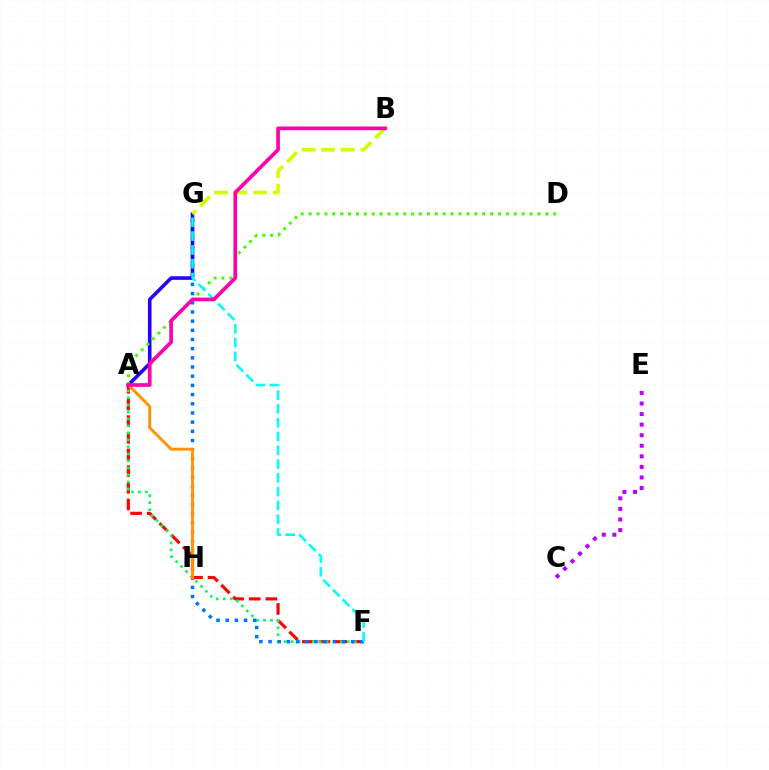{('A', 'F'): [{'color': '#ff0000', 'line_style': 'dashed', 'thickness': 2.26}, {'color': '#00ff5c', 'line_style': 'dotted', 'thickness': 1.9}], ('F', 'G'): [{'color': '#0074ff', 'line_style': 'dotted', 'thickness': 2.49}, {'color': '#00fff6', 'line_style': 'dashed', 'thickness': 1.87}], ('A', 'G'): [{'color': '#2500ff', 'line_style': 'solid', 'thickness': 2.59}], ('B', 'G'): [{'color': '#d1ff00', 'line_style': 'dashed', 'thickness': 2.67}], ('A', 'H'): [{'color': '#ff9400', 'line_style': 'solid', 'thickness': 2.13}], ('A', 'D'): [{'color': '#3dff00', 'line_style': 'dotted', 'thickness': 2.14}], ('A', 'B'): [{'color': '#ff00ac', 'line_style': 'solid', 'thickness': 2.65}], ('C', 'E'): [{'color': '#b900ff', 'line_style': 'dotted', 'thickness': 2.87}]}